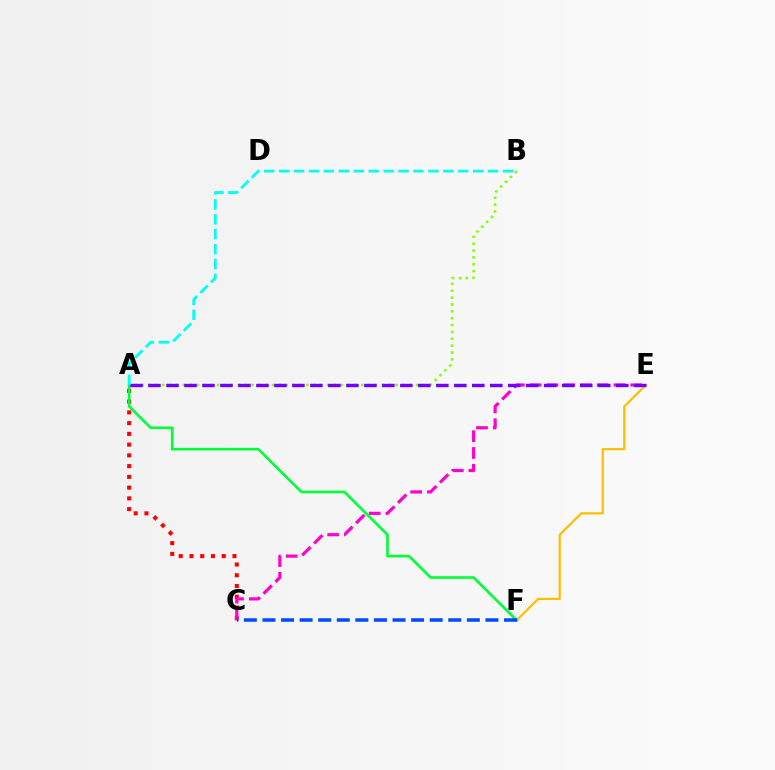{('A', 'C'): [{'color': '#ff0000', 'line_style': 'dotted', 'thickness': 2.92}], ('A', 'B'): [{'color': '#84ff00', 'line_style': 'dotted', 'thickness': 1.86}, {'color': '#00fff6', 'line_style': 'dashed', 'thickness': 2.03}], ('C', 'E'): [{'color': '#ff00cf', 'line_style': 'dashed', 'thickness': 2.28}], ('E', 'F'): [{'color': '#ffbd00', 'line_style': 'solid', 'thickness': 1.58}], ('A', 'F'): [{'color': '#00ff39', 'line_style': 'solid', 'thickness': 1.89}], ('A', 'E'): [{'color': '#7200ff', 'line_style': 'dashed', 'thickness': 2.44}], ('C', 'F'): [{'color': '#004bff', 'line_style': 'dashed', 'thickness': 2.52}]}